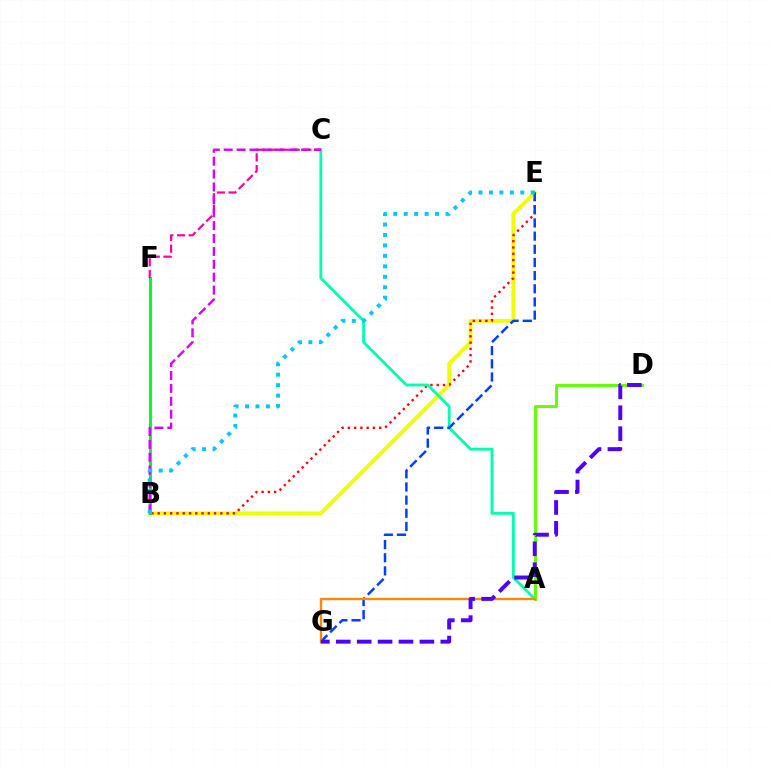{('B', 'E'): [{'color': '#eeff00', 'line_style': 'solid', 'thickness': 2.73}, {'color': '#ff0000', 'line_style': 'dotted', 'thickness': 1.7}, {'color': '#00c7ff', 'line_style': 'dotted', 'thickness': 2.84}], ('A', 'C'): [{'color': '#00ffaf', 'line_style': 'solid', 'thickness': 2.04}], ('B', 'F'): [{'color': '#00ff27', 'line_style': 'solid', 'thickness': 2.2}], ('A', 'D'): [{'color': '#66ff00', 'line_style': 'solid', 'thickness': 2.12}], ('C', 'F'): [{'color': '#ff00a0', 'line_style': 'dashed', 'thickness': 1.59}], ('B', 'C'): [{'color': '#d600ff', 'line_style': 'dashed', 'thickness': 1.75}], ('E', 'G'): [{'color': '#003fff', 'line_style': 'dashed', 'thickness': 1.79}], ('A', 'G'): [{'color': '#ff8800', 'line_style': 'solid', 'thickness': 1.71}], ('D', 'G'): [{'color': '#4f00ff', 'line_style': 'dashed', 'thickness': 2.84}]}